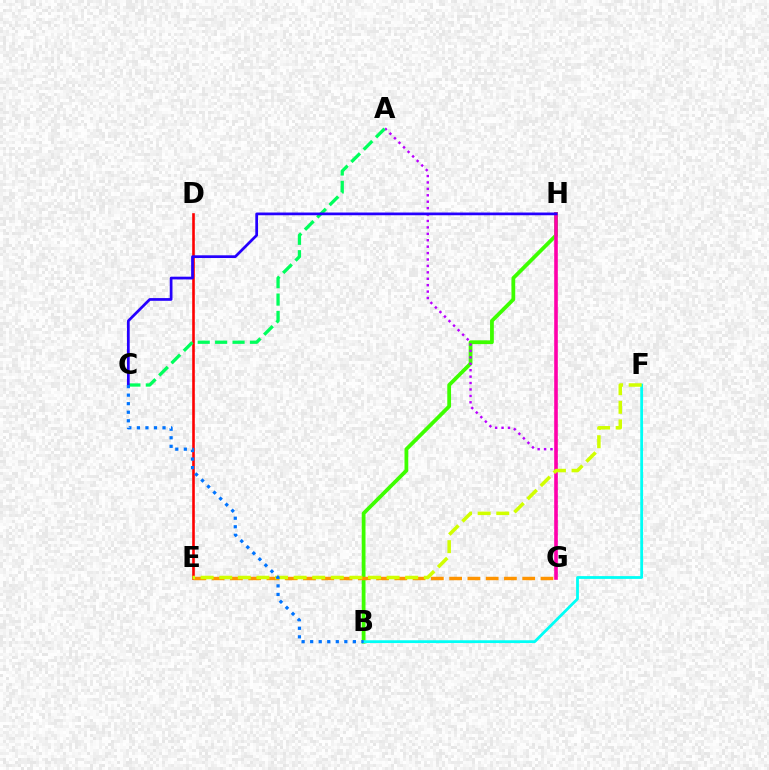{('B', 'H'): [{'color': '#3dff00', 'line_style': 'solid', 'thickness': 2.72}], ('D', 'E'): [{'color': '#ff0000', 'line_style': 'solid', 'thickness': 1.88}], ('A', 'G'): [{'color': '#b900ff', 'line_style': 'dotted', 'thickness': 1.74}], ('B', 'F'): [{'color': '#00fff6', 'line_style': 'solid', 'thickness': 2.01}], ('E', 'G'): [{'color': '#ff9400', 'line_style': 'dashed', 'thickness': 2.48}], ('G', 'H'): [{'color': '#ff00ac', 'line_style': 'solid', 'thickness': 2.6}], ('E', 'F'): [{'color': '#d1ff00', 'line_style': 'dashed', 'thickness': 2.53}], ('A', 'C'): [{'color': '#00ff5c', 'line_style': 'dashed', 'thickness': 2.36}], ('C', 'H'): [{'color': '#2500ff', 'line_style': 'solid', 'thickness': 1.97}], ('B', 'C'): [{'color': '#0074ff', 'line_style': 'dotted', 'thickness': 2.32}]}